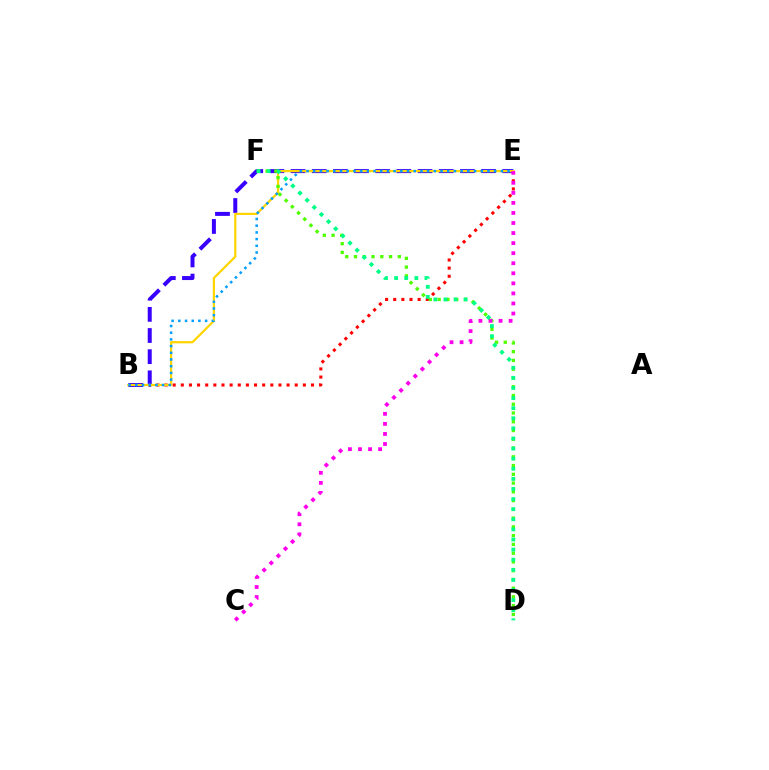{('B', 'E'): [{'color': '#ff0000', 'line_style': 'dotted', 'thickness': 2.21}, {'color': '#3700ff', 'line_style': 'dashed', 'thickness': 2.88}, {'color': '#ffd500', 'line_style': 'solid', 'thickness': 1.61}, {'color': '#009eff', 'line_style': 'dotted', 'thickness': 1.82}], ('D', 'F'): [{'color': '#4fff00', 'line_style': 'dotted', 'thickness': 2.38}, {'color': '#00ff86', 'line_style': 'dotted', 'thickness': 2.74}], ('C', 'E'): [{'color': '#ff00ed', 'line_style': 'dotted', 'thickness': 2.73}]}